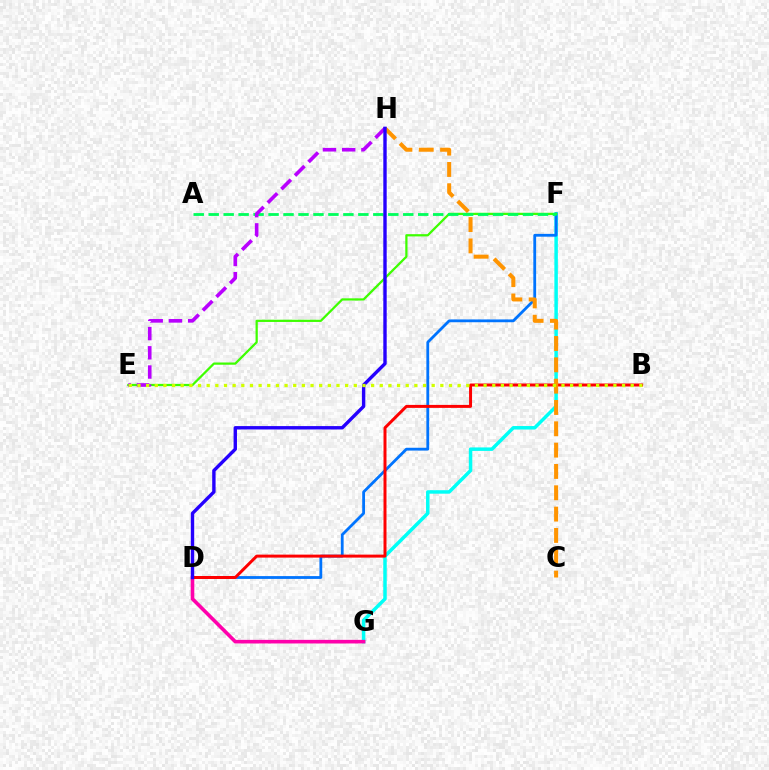{('F', 'G'): [{'color': '#00fff6', 'line_style': 'solid', 'thickness': 2.51}], ('D', 'F'): [{'color': '#0074ff', 'line_style': 'solid', 'thickness': 2.02}], ('D', 'G'): [{'color': '#ff00ac', 'line_style': 'solid', 'thickness': 2.59}], ('B', 'D'): [{'color': '#ff0000', 'line_style': 'solid', 'thickness': 2.15}], ('E', 'F'): [{'color': '#3dff00', 'line_style': 'solid', 'thickness': 1.61}], ('C', 'H'): [{'color': '#ff9400', 'line_style': 'dashed', 'thickness': 2.9}], ('A', 'F'): [{'color': '#00ff5c', 'line_style': 'dashed', 'thickness': 2.03}], ('E', 'H'): [{'color': '#b900ff', 'line_style': 'dashed', 'thickness': 2.61}], ('D', 'H'): [{'color': '#2500ff', 'line_style': 'solid', 'thickness': 2.44}], ('B', 'E'): [{'color': '#d1ff00', 'line_style': 'dotted', 'thickness': 2.35}]}